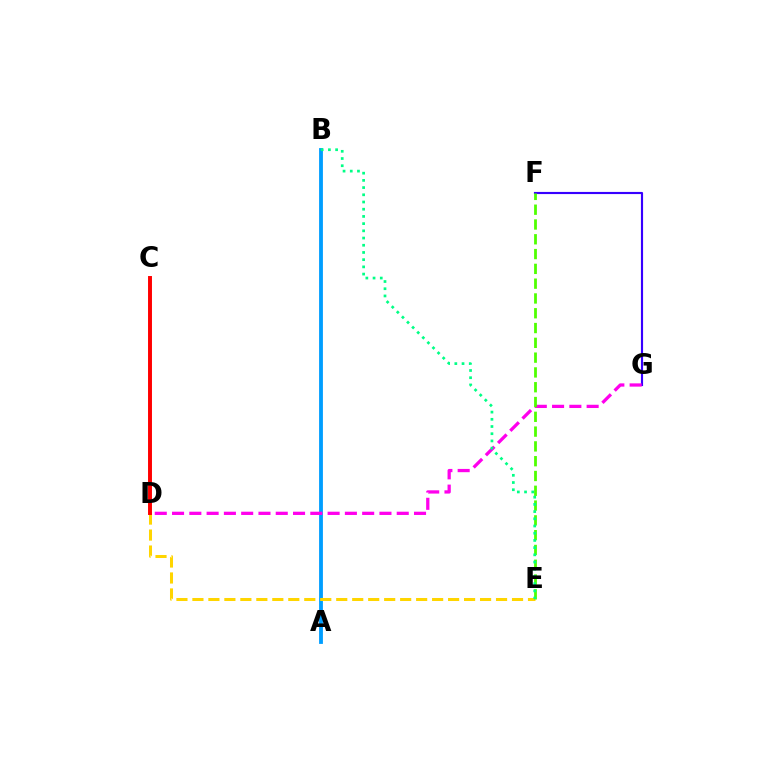{('A', 'B'): [{'color': '#009eff', 'line_style': 'solid', 'thickness': 2.75}], ('F', 'G'): [{'color': '#3700ff', 'line_style': 'solid', 'thickness': 1.54}], ('D', 'E'): [{'color': '#ffd500', 'line_style': 'dashed', 'thickness': 2.17}], ('D', 'G'): [{'color': '#ff00ed', 'line_style': 'dashed', 'thickness': 2.35}], ('C', 'D'): [{'color': '#ff0000', 'line_style': 'solid', 'thickness': 2.83}], ('E', 'F'): [{'color': '#4fff00', 'line_style': 'dashed', 'thickness': 2.01}], ('B', 'E'): [{'color': '#00ff86', 'line_style': 'dotted', 'thickness': 1.96}]}